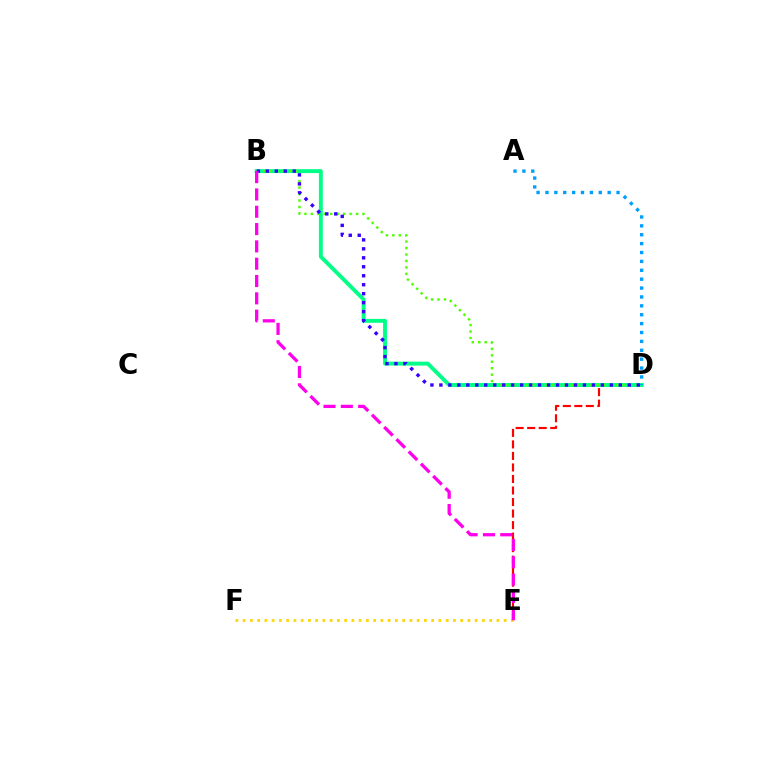{('D', 'E'): [{'color': '#ff0000', 'line_style': 'dashed', 'thickness': 1.57}], ('B', 'D'): [{'color': '#00ff86', 'line_style': 'solid', 'thickness': 2.8}, {'color': '#4fff00', 'line_style': 'dotted', 'thickness': 1.75}, {'color': '#3700ff', 'line_style': 'dotted', 'thickness': 2.44}], ('E', 'F'): [{'color': '#ffd500', 'line_style': 'dotted', 'thickness': 1.97}], ('A', 'D'): [{'color': '#009eff', 'line_style': 'dotted', 'thickness': 2.41}], ('B', 'E'): [{'color': '#ff00ed', 'line_style': 'dashed', 'thickness': 2.35}]}